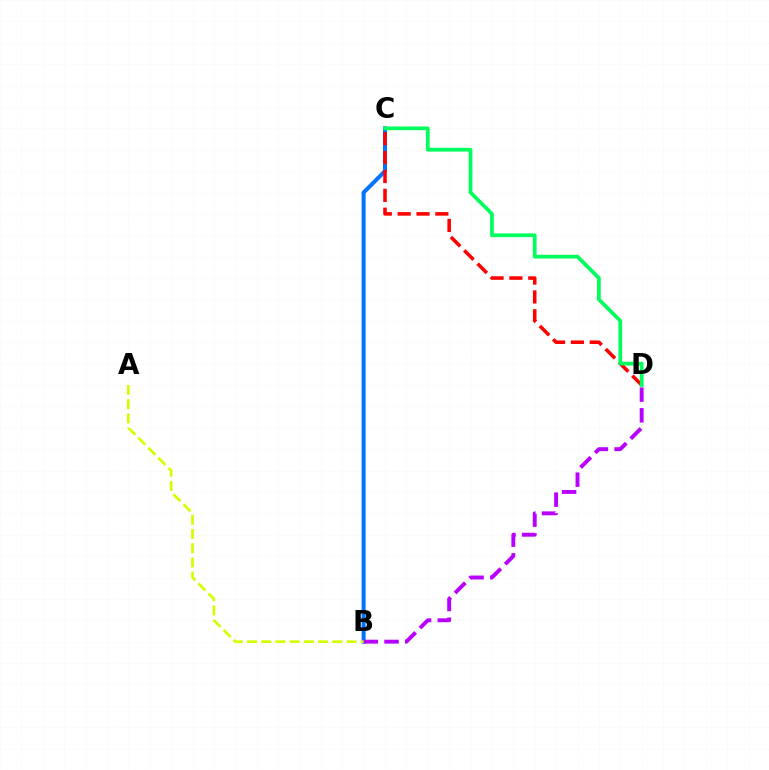{('B', 'C'): [{'color': '#0074ff', 'line_style': 'solid', 'thickness': 2.9}], ('B', 'D'): [{'color': '#b900ff', 'line_style': 'dashed', 'thickness': 2.81}], ('C', 'D'): [{'color': '#ff0000', 'line_style': 'dashed', 'thickness': 2.56}, {'color': '#00ff5c', 'line_style': 'solid', 'thickness': 2.69}], ('A', 'B'): [{'color': '#d1ff00', 'line_style': 'dashed', 'thickness': 1.93}]}